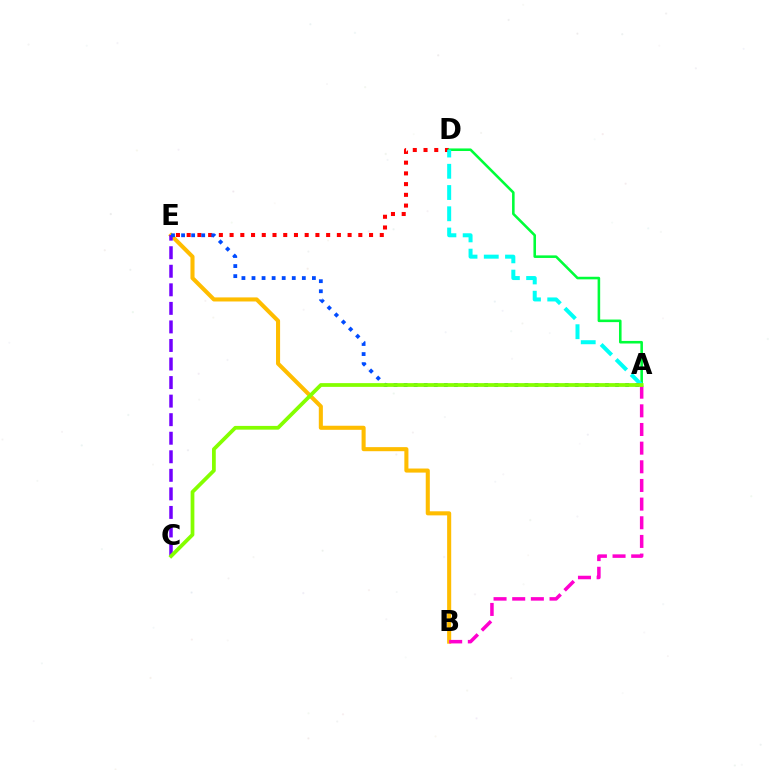{('B', 'E'): [{'color': '#ffbd00', 'line_style': 'solid', 'thickness': 2.93}], ('A', 'B'): [{'color': '#ff00cf', 'line_style': 'dashed', 'thickness': 2.53}], ('D', 'E'): [{'color': '#ff0000', 'line_style': 'dotted', 'thickness': 2.91}], ('A', 'D'): [{'color': '#00ff39', 'line_style': 'solid', 'thickness': 1.85}, {'color': '#00fff6', 'line_style': 'dashed', 'thickness': 2.89}], ('C', 'E'): [{'color': '#7200ff', 'line_style': 'dashed', 'thickness': 2.52}], ('A', 'E'): [{'color': '#004bff', 'line_style': 'dotted', 'thickness': 2.74}], ('A', 'C'): [{'color': '#84ff00', 'line_style': 'solid', 'thickness': 2.7}]}